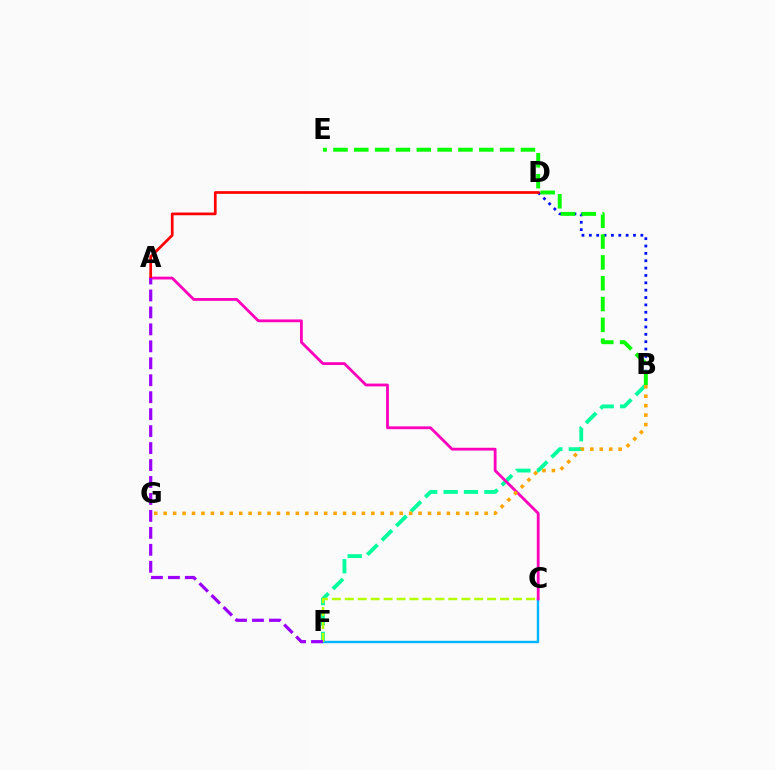{('B', 'F'): [{'color': '#00ff9d', 'line_style': 'dashed', 'thickness': 2.77}], ('C', 'F'): [{'color': '#00b5ff', 'line_style': 'solid', 'thickness': 1.73}, {'color': '#b3ff00', 'line_style': 'dashed', 'thickness': 1.76}], ('B', 'D'): [{'color': '#0010ff', 'line_style': 'dotted', 'thickness': 2.0}], ('A', 'C'): [{'color': '#ff00bd', 'line_style': 'solid', 'thickness': 2.02}], ('A', 'D'): [{'color': '#ff0000', 'line_style': 'solid', 'thickness': 1.95}], ('B', 'E'): [{'color': '#08ff00', 'line_style': 'dashed', 'thickness': 2.83}], ('A', 'F'): [{'color': '#9b00ff', 'line_style': 'dashed', 'thickness': 2.3}], ('B', 'G'): [{'color': '#ffa500', 'line_style': 'dotted', 'thickness': 2.56}]}